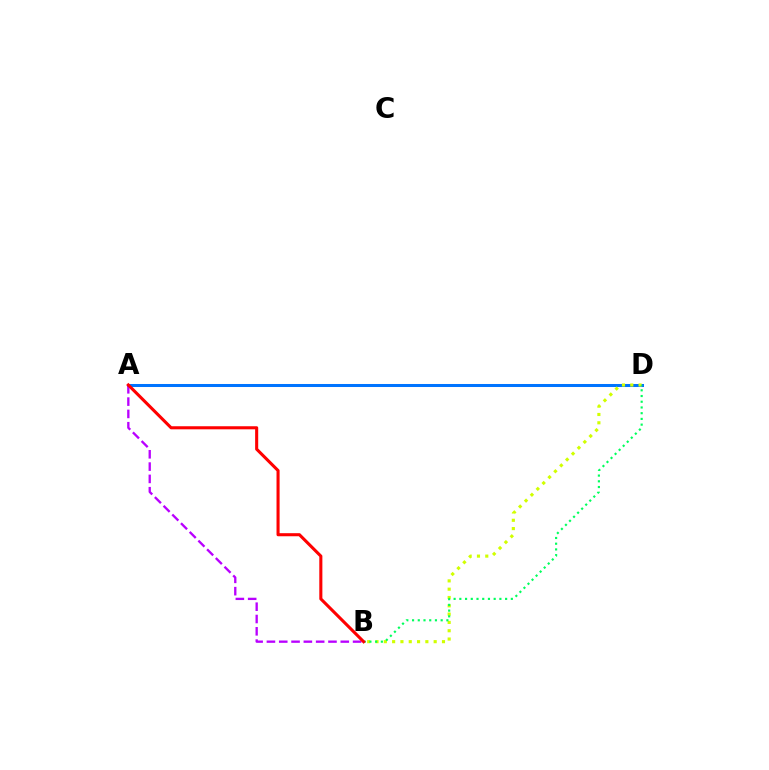{('A', 'D'): [{'color': '#0074ff', 'line_style': 'solid', 'thickness': 2.18}], ('B', 'D'): [{'color': '#d1ff00', 'line_style': 'dotted', 'thickness': 2.26}, {'color': '#00ff5c', 'line_style': 'dotted', 'thickness': 1.55}], ('A', 'B'): [{'color': '#b900ff', 'line_style': 'dashed', 'thickness': 1.67}, {'color': '#ff0000', 'line_style': 'solid', 'thickness': 2.21}]}